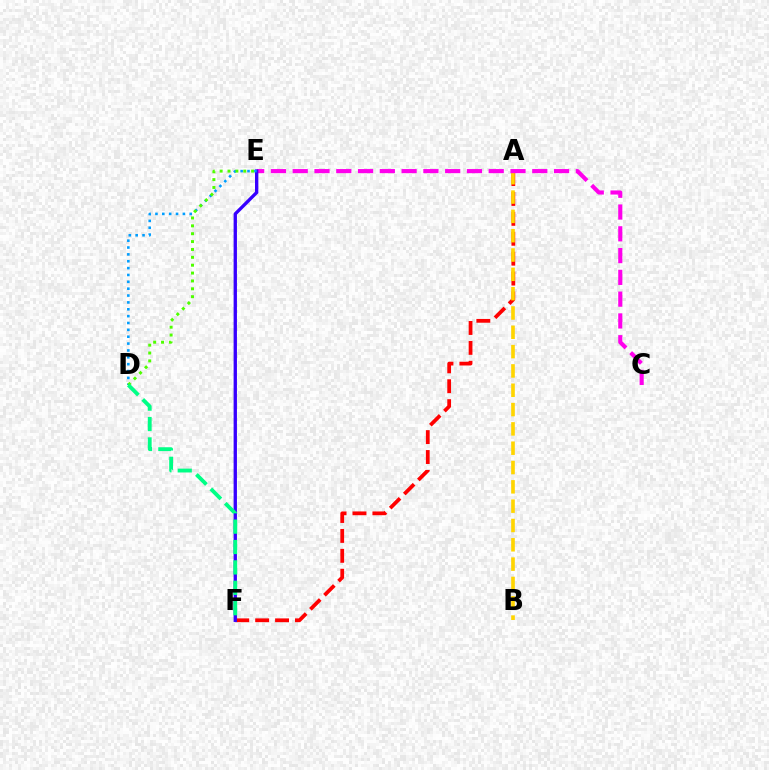{('A', 'F'): [{'color': '#ff0000', 'line_style': 'dashed', 'thickness': 2.71}], ('A', 'B'): [{'color': '#ffd500', 'line_style': 'dashed', 'thickness': 2.62}], ('C', 'E'): [{'color': '#ff00ed', 'line_style': 'dashed', 'thickness': 2.96}], ('E', 'F'): [{'color': '#3700ff', 'line_style': 'solid', 'thickness': 2.4}], ('D', 'E'): [{'color': '#009eff', 'line_style': 'dotted', 'thickness': 1.86}, {'color': '#4fff00', 'line_style': 'dotted', 'thickness': 2.14}], ('D', 'F'): [{'color': '#00ff86', 'line_style': 'dashed', 'thickness': 2.77}]}